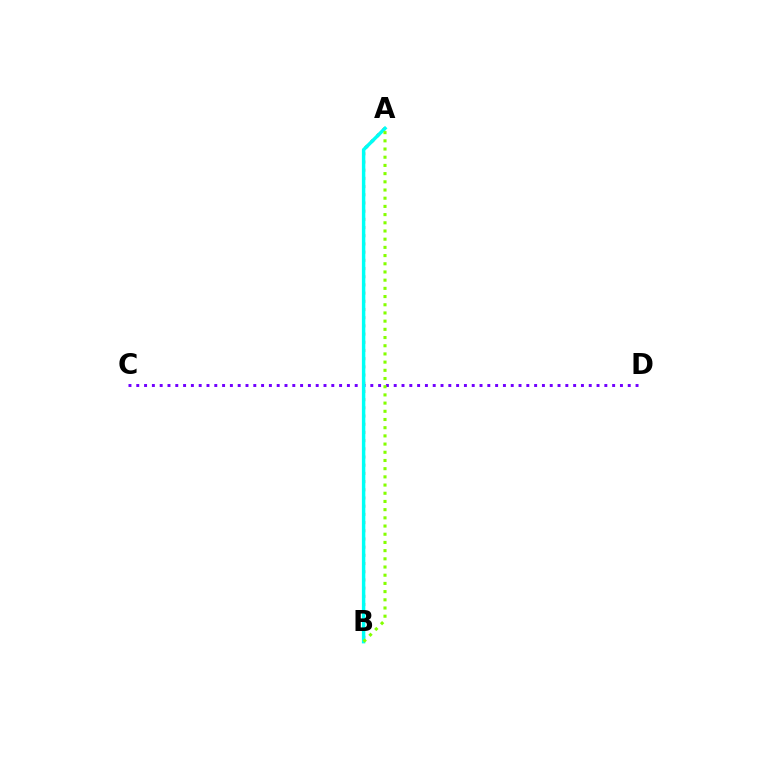{('C', 'D'): [{'color': '#7200ff', 'line_style': 'dotted', 'thickness': 2.12}], ('A', 'B'): [{'color': '#ff0000', 'line_style': 'dotted', 'thickness': 2.23}, {'color': '#00fff6', 'line_style': 'solid', 'thickness': 2.48}, {'color': '#84ff00', 'line_style': 'dotted', 'thickness': 2.23}]}